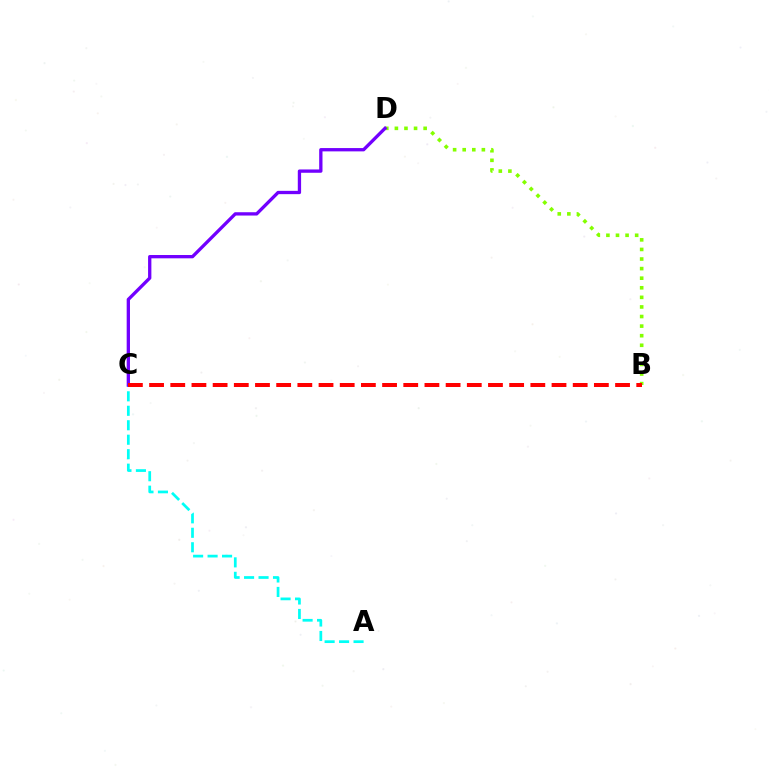{('A', 'C'): [{'color': '#00fff6', 'line_style': 'dashed', 'thickness': 1.97}], ('B', 'D'): [{'color': '#84ff00', 'line_style': 'dotted', 'thickness': 2.6}], ('C', 'D'): [{'color': '#7200ff', 'line_style': 'solid', 'thickness': 2.38}], ('B', 'C'): [{'color': '#ff0000', 'line_style': 'dashed', 'thickness': 2.88}]}